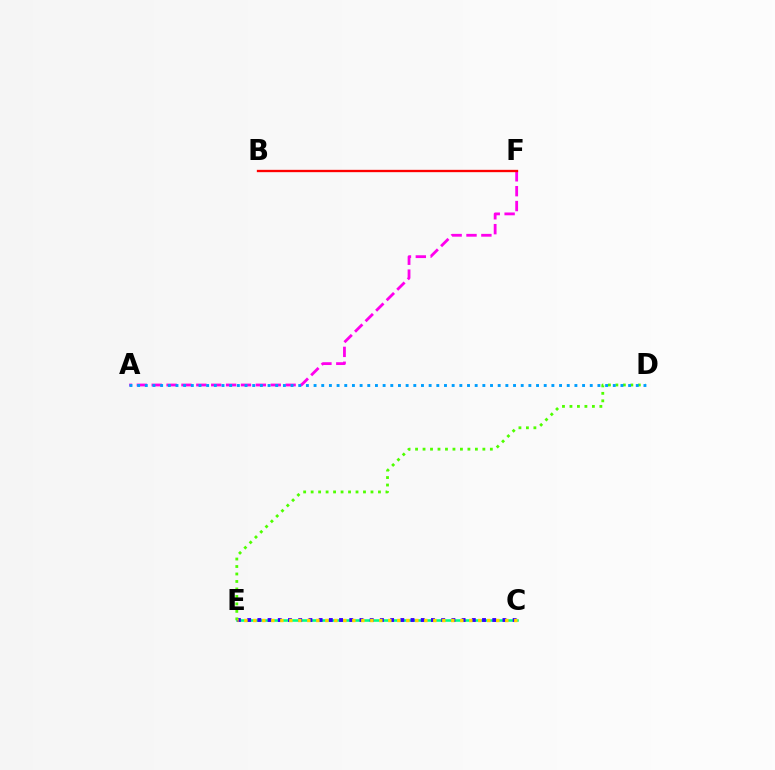{('C', 'E'): [{'color': '#00ff86', 'line_style': 'solid', 'thickness': 1.85}, {'color': '#3700ff', 'line_style': 'dotted', 'thickness': 2.77}, {'color': '#ffd500', 'line_style': 'dotted', 'thickness': 2.44}], ('A', 'F'): [{'color': '#ff00ed', 'line_style': 'dashed', 'thickness': 2.02}], ('B', 'F'): [{'color': '#ff0000', 'line_style': 'solid', 'thickness': 1.68}], ('D', 'E'): [{'color': '#4fff00', 'line_style': 'dotted', 'thickness': 2.03}], ('A', 'D'): [{'color': '#009eff', 'line_style': 'dotted', 'thickness': 2.08}]}